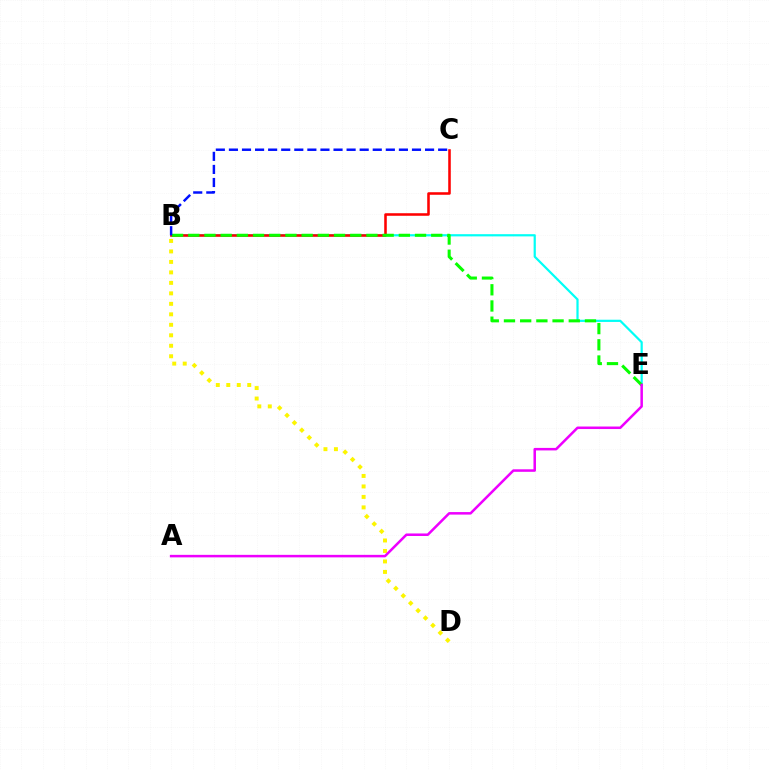{('B', 'E'): [{'color': '#00fff6', 'line_style': 'solid', 'thickness': 1.59}, {'color': '#08ff00', 'line_style': 'dashed', 'thickness': 2.2}], ('B', 'C'): [{'color': '#ff0000', 'line_style': 'solid', 'thickness': 1.84}, {'color': '#0010ff', 'line_style': 'dashed', 'thickness': 1.78}], ('B', 'D'): [{'color': '#fcf500', 'line_style': 'dotted', 'thickness': 2.85}], ('A', 'E'): [{'color': '#ee00ff', 'line_style': 'solid', 'thickness': 1.81}]}